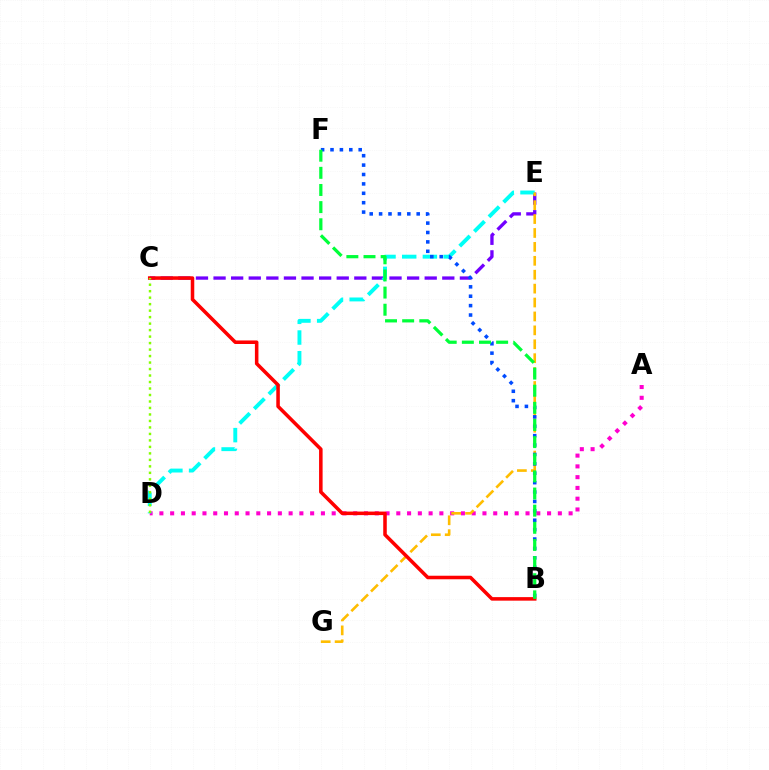{('A', 'D'): [{'color': '#ff00cf', 'line_style': 'dotted', 'thickness': 2.93}], ('C', 'E'): [{'color': '#7200ff', 'line_style': 'dashed', 'thickness': 2.39}], ('D', 'E'): [{'color': '#00fff6', 'line_style': 'dashed', 'thickness': 2.81}], ('E', 'G'): [{'color': '#ffbd00', 'line_style': 'dashed', 'thickness': 1.89}], ('B', 'F'): [{'color': '#004bff', 'line_style': 'dotted', 'thickness': 2.55}, {'color': '#00ff39', 'line_style': 'dashed', 'thickness': 2.33}], ('B', 'C'): [{'color': '#ff0000', 'line_style': 'solid', 'thickness': 2.55}], ('C', 'D'): [{'color': '#84ff00', 'line_style': 'dotted', 'thickness': 1.76}]}